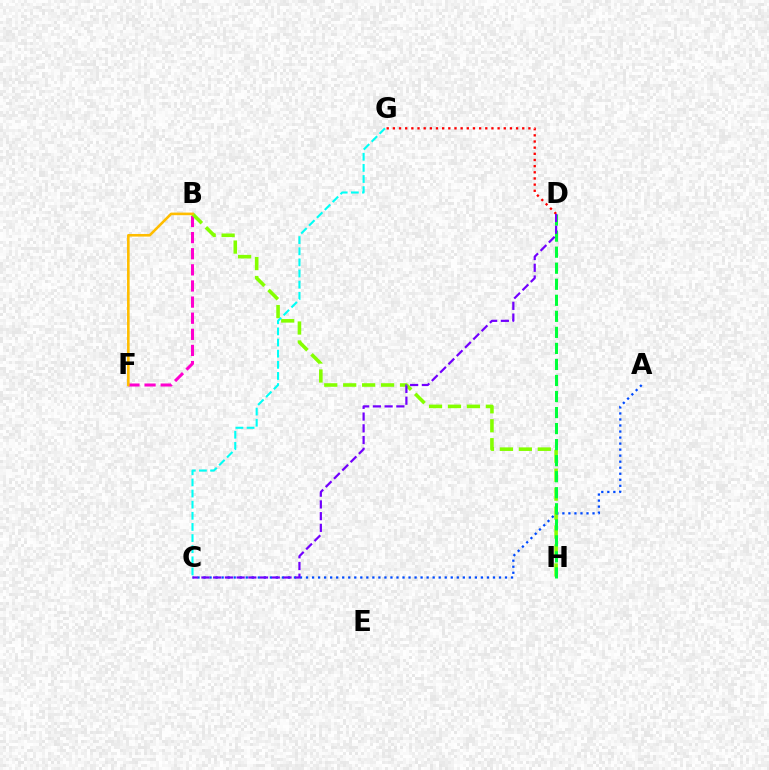{('D', 'G'): [{'color': '#ff0000', 'line_style': 'dotted', 'thickness': 1.67}], ('B', 'F'): [{'color': '#ff00cf', 'line_style': 'dashed', 'thickness': 2.19}, {'color': '#ffbd00', 'line_style': 'solid', 'thickness': 1.87}], ('B', 'H'): [{'color': '#84ff00', 'line_style': 'dashed', 'thickness': 2.57}], ('A', 'C'): [{'color': '#004bff', 'line_style': 'dotted', 'thickness': 1.64}], ('D', 'H'): [{'color': '#00ff39', 'line_style': 'dashed', 'thickness': 2.18}], ('C', 'D'): [{'color': '#7200ff', 'line_style': 'dashed', 'thickness': 1.59}], ('C', 'G'): [{'color': '#00fff6', 'line_style': 'dashed', 'thickness': 1.51}]}